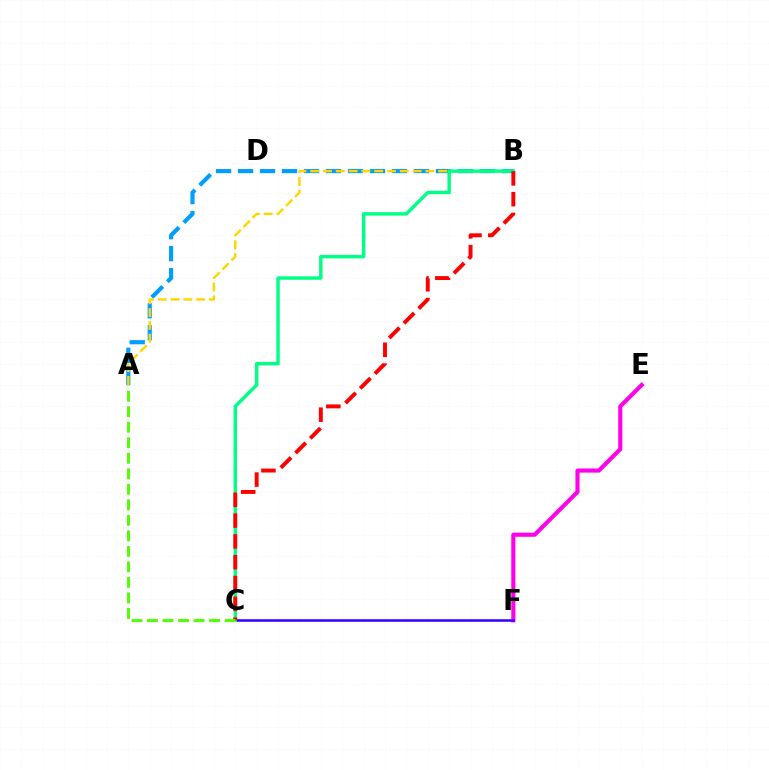{('A', 'B'): [{'color': '#009eff', 'line_style': 'dashed', 'thickness': 2.99}, {'color': '#ffd500', 'line_style': 'dashed', 'thickness': 1.74}], ('E', 'F'): [{'color': '#ff00ed', 'line_style': 'solid', 'thickness': 2.96}], ('C', 'F'): [{'color': '#3700ff', 'line_style': 'solid', 'thickness': 1.84}], ('B', 'C'): [{'color': '#00ff86', 'line_style': 'solid', 'thickness': 2.48}, {'color': '#ff0000', 'line_style': 'dashed', 'thickness': 2.83}], ('A', 'C'): [{'color': '#4fff00', 'line_style': 'dashed', 'thickness': 2.11}]}